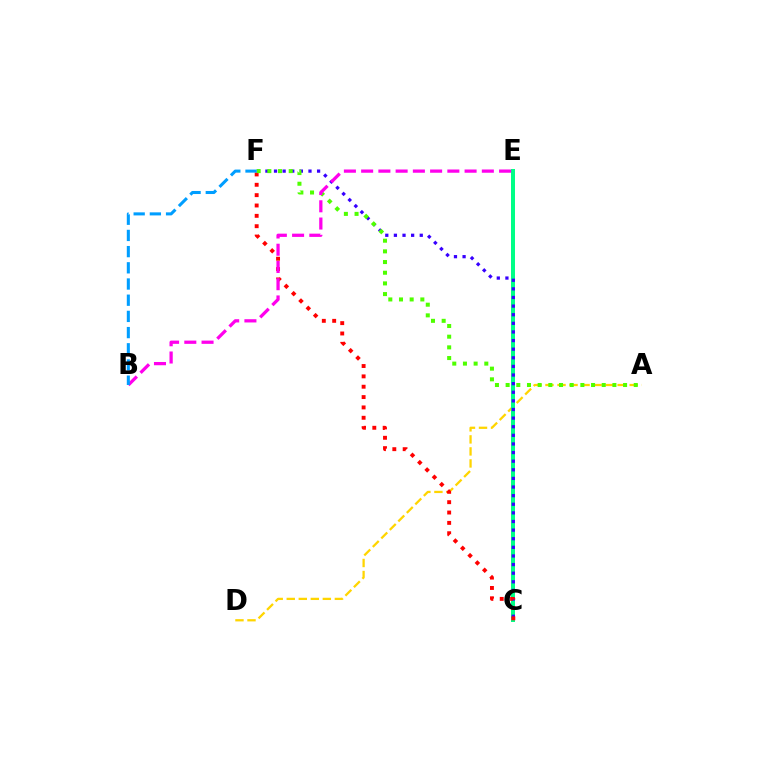{('A', 'D'): [{'color': '#ffd500', 'line_style': 'dashed', 'thickness': 1.63}], ('C', 'E'): [{'color': '#00ff86', 'line_style': 'solid', 'thickness': 2.88}], ('C', 'F'): [{'color': '#3700ff', 'line_style': 'dotted', 'thickness': 2.34}, {'color': '#ff0000', 'line_style': 'dotted', 'thickness': 2.81}], ('A', 'F'): [{'color': '#4fff00', 'line_style': 'dotted', 'thickness': 2.9}], ('B', 'E'): [{'color': '#ff00ed', 'line_style': 'dashed', 'thickness': 2.34}], ('B', 'F'): [{'color': '#009eff', 'line_style': 'dashed', 'thickness': 2.2}]}